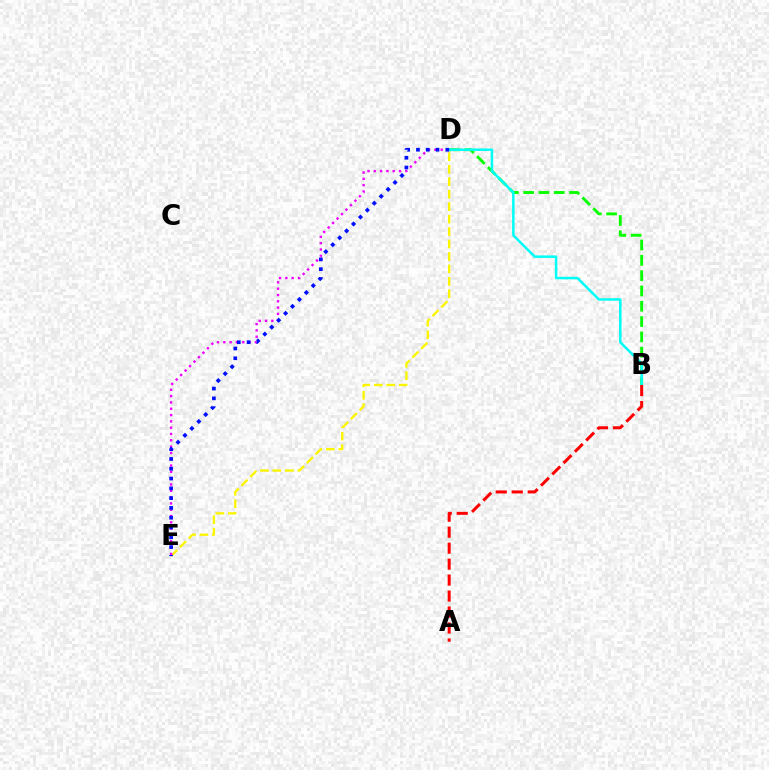{('B', 'D'): [{'color': '#08ff00', 'line_style': 'dashed', 'thickness': 2.08}, {'color': '#00fff6', 'line_style': 'solid', 'thickness': 1.8}], ('D', 'E'): [{'color': '#fcf500', 'line_style': 'dashed', 'thickness': 1.69}, {'color': '#ee00ff', 'line_style': 'dotted', 'thickness': 1.71}, {'color': '#0010ff', 'line_style': 'dotted', 'thickness': 2.66}], ('A', 'B'): [{'color': '#ff0000', 'line_style': 'dashed', 'thickness': 2.17}]}